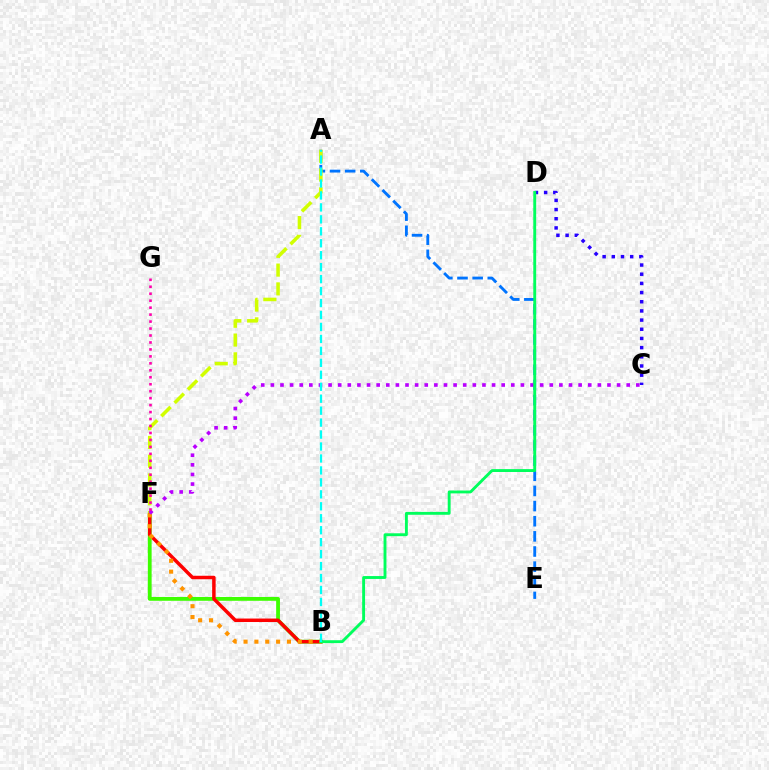{('C', 'D'): [{'color': '#2500ff', 'line_style': 'dotted', 'thickness': 2.49}], ('A', 'E'): [{'color': '#0074ff', 'line_style': 'dashed', 'thickness': 2.06}], ('B', 'F'): [{'color': '#3dff00', 'line_style': 'solid', 'thickness': 2.74}, {'color': '#ff0000', 'line_style': 'solid', 'thickness': 2.5}, {'color': '#ff9400', 'line_style': 'dotted', 'thickness': 2.95}], ('A', 'F'): [{'color': '#d1ff00', 'line_style': 'dashed', 'thickness': 2.55}], ('C', 'F'): [{'color': '#b900ff', 'line_style': 'dotted', 'thickness': 2.61}], ('B', 'D'): [{'color': '#00ff5c', 'line_style': 'solid', 'thickness': 2.07}], ('A', 'B'): [{'color': '#00fff6', 'line_style': 'dashed', 'thickness': 1.62}], ('F', 'G'): [{'color': '#ff00ac', 'line_style': 'dotted', 'thickness': 1.89}]}